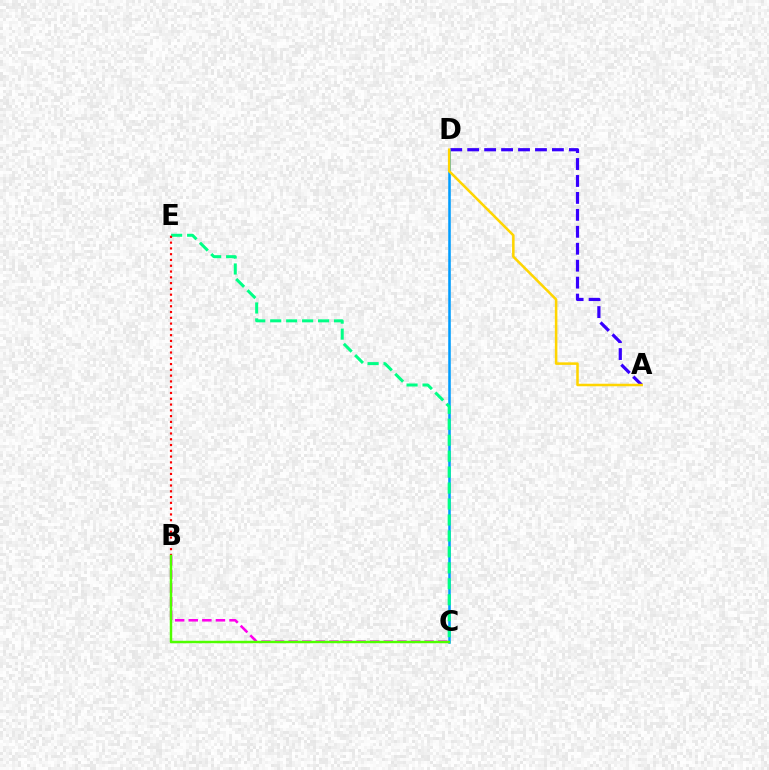{('B', 'C'): [{'color': '#ff00ed', 'line_style': 'dashed', 'thickness': 1.85}, {'color': '#4fff00', 'line_style': 'solid', 'thickness': 1.77}], ('A', 'D'): [{'color': '#3700ff', 'line_style': 'dashed', 'thickness': 2.3}, {'color': '#ffd500', 'line_style': 'solid', 'thickness': 1.82}], ('C', 'D'): [{'color': '#009eff', 'line_style': 'solid', 'thickness': 1.84}], ('C', 'E'): [{'color': '#00ff86', 'line_style': 'dashed', 'thickness': 2.17}], ('B', 'E'): [{'color': '#ff0000', 'line_style': 'dotted', 'thickness': 1.57}]}